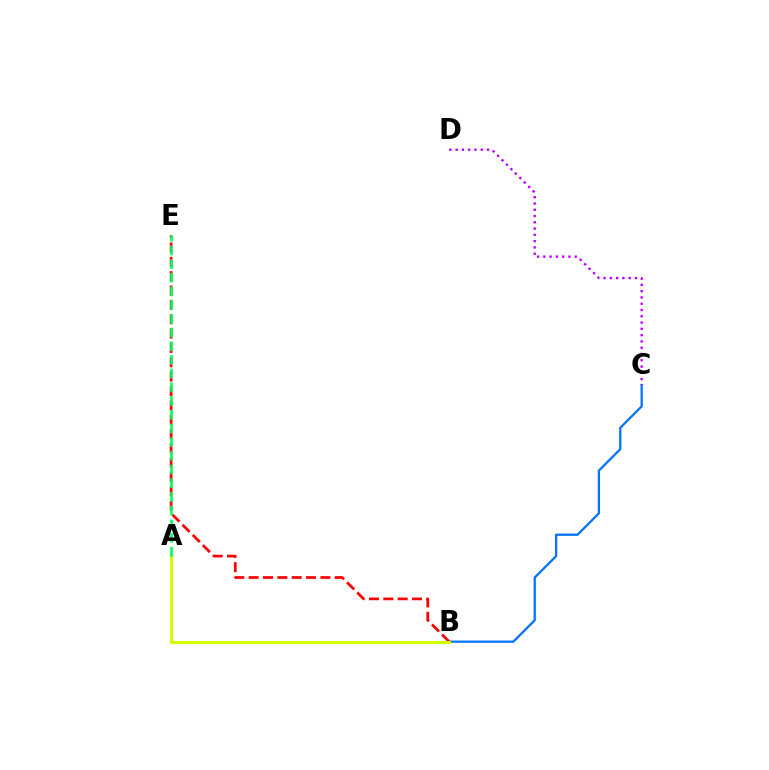{('B', 'C'): [{'color': '#0074ff', 'line_style': 'solid', 'thickness': 1.63}], ('B', 'E'): [{'color': '#ff0000', 'line_style': 'dashed', 'thickness': 1.95}], ('C', 'D'): [{'color': '#b900ff', 'line_style': 'dotted', 'thickness': 1.71}], ('A', 'B'): [{'color': '#d1ff00', 'line_style': 'solid', 'thickness': 2.26}], ('A', 'E'): [{'color': '#00ff5c', 'line_style': 'dashed', 'thickness': 1.86}]}